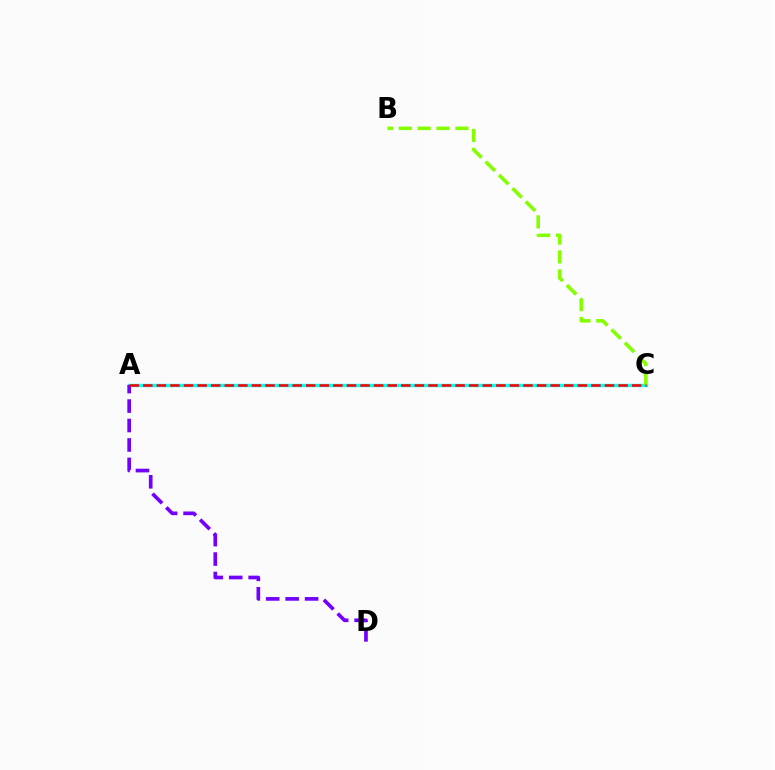{('A', 'C'): [{'color': '#00fff6', 'line_style': 'solid', 'thickness': 2.44}, {'color': '#ff0000', 'line_style': 'dashed', 'thickness': 1.84}], ('A', 'D'): [{'color': '#7200ff', 'line_style': 'dashed', 'thickness': 2.64}], ('B', 'C'): [{'color': '#84ff00', 'line_style': 'dashed', 'thickness': 2.56}]}